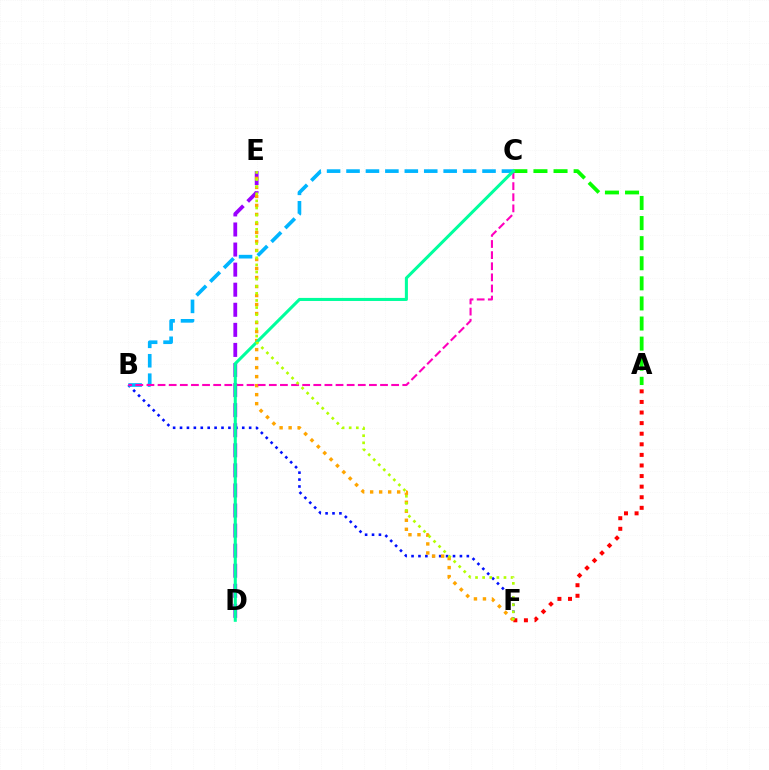{('D', 'E'): [{'color': '#9b00ff', 'line_style': 'dashed', 'thickness': 2.73}], ('B', 'F'): [{'color': '#0010ff', 'line_style': 'dotted', 'thickness': 1.88}], ('A', 'F'): [{'color': '#ff0000', 'line_style': 'dotted', 'thickness': 2.88}], ('E', 'F'): [{'color': '#ffa500', 'line_style': 'dotted', 'thickness': 2.45}, {'color': '#b3ff00', 'line_style': 'dotted', 'thickness': 1.93}], ('B', 'C'): [{'color': '#00b5ff', 'line_style': 'dashed', 'thickness': 2.64}, {'color': '#ff00bd', 'line_style': 'dashed', 'thickness': 1.51}], ('A', 'C'): [{'color': '#08ff00', 'line_style': 'dashed', 'thickness': 2.73}], ('C', 'D'): [{'color': '#00ff9d', 'line_style': 'solid', 'thickness': 2.2}]}